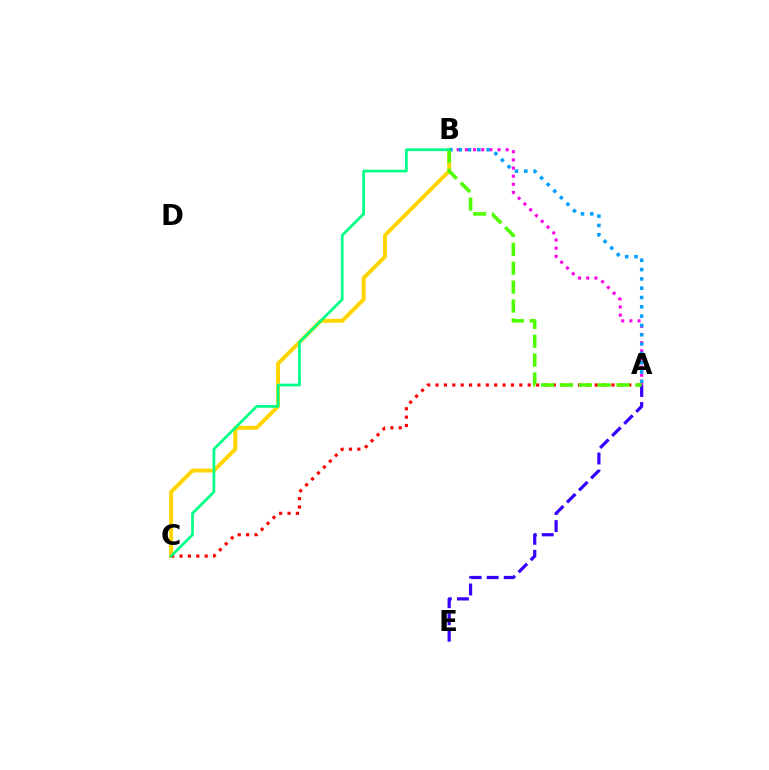{('A', 'B'): [{'color': '#ff00ed', 'line_style': 'dotted', 'thickness': 2.22}, {'color': '#009eff', 'line_style': 'dotted', 'thickness': 2.53}, {'color': '#4fff00', 'line_style': 'dashed', 'thickness': 2.56}], ('B', 'C'): [{'color': '#ffd500', 'line_style': 'solid', 'thickness': 2.83}, {'color': '#00ff86', 'line_style': 'solid', 'thickness': 1.96}], ('A', 'E'): [{'color': '#3700ff', 'line_style': 'dashed', 'thickness': 2.32}], ('A', 'C'): [{'color': '#ff0000', 'line_style': 'dotted', 'thickness': 2.28}]}